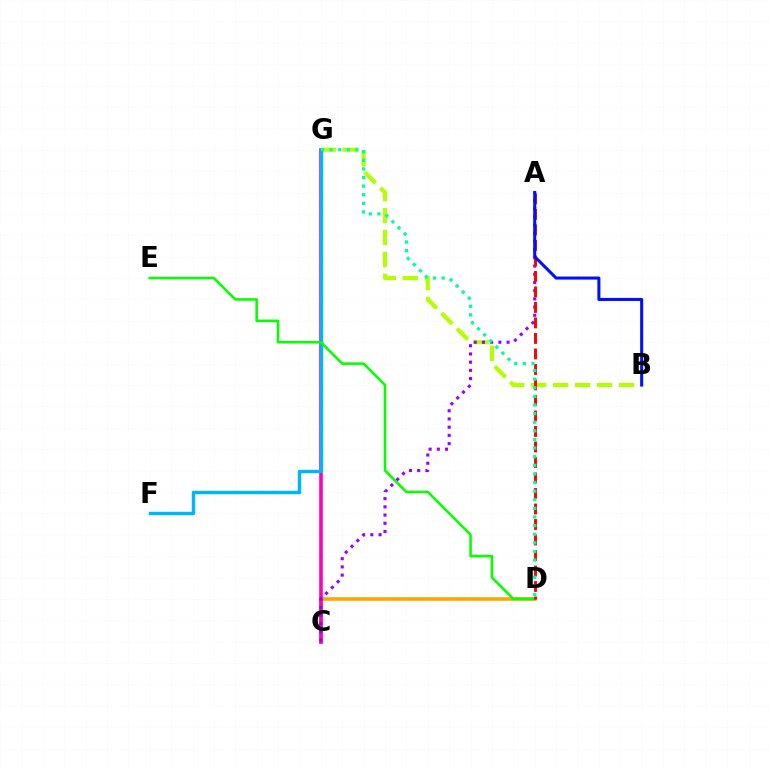{('C', 'D'): [{'color': '#ffa500', 'line_style': 'solid', 'thickness': 2.59}], ('C', 'G'): [{'color': '#ff00bd', 'line_style': 'solid', 'thickness': 2.59}], ('B', 'G'): [{'color': '#b3ff00', 'line_style': 'dashed', 'thickness': 2.98}], ('A', 'C'): [{'color': '#9b00ff', 'line_style': 'dotted', 'thickness': 2.23}], ('F', 'G'): [{'color': '#00b5ff', 'line_style': 'solid', 'thickness': 2.47}], ('D', 'E'): [{'color': '#08ff00', 'line_style': 'solid', 'thickness': 1.86}], ('A', 'D'): [{'color': '#ff0000', 'line_style': 'dashed', 'thickness': 2.11}], ('D', 'G'): [{'color': '#00ff9d', 'line_style': 'dotted', 'thickness': 2.34}], ('A', 'B'): [{'color': '#0010ff', 'line_style': 'solid', 'thickness': 2.2}]}